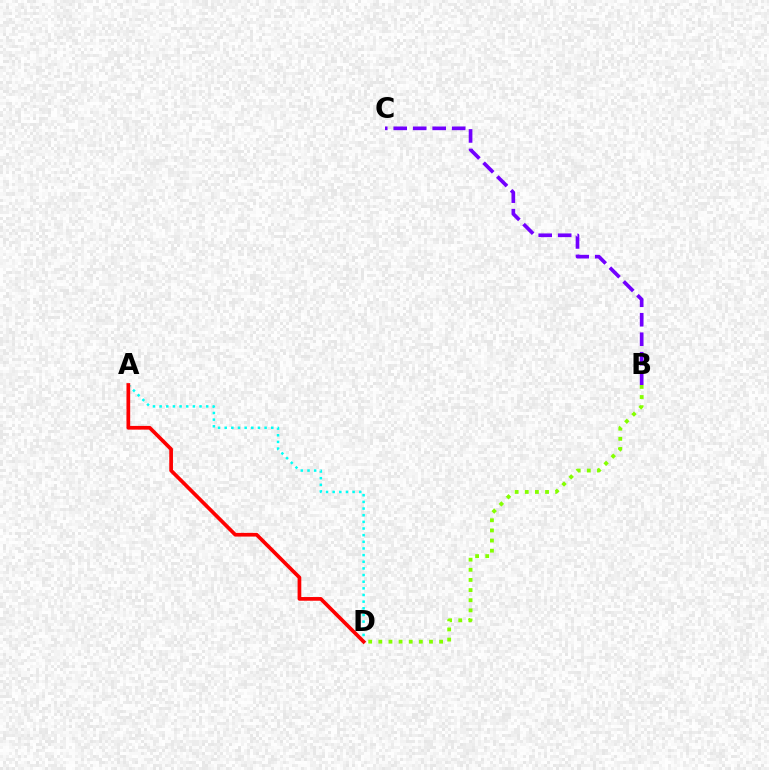{('B', 'D'): [{'color': '#84ff00', 'line_style': 'dotted', 'thickness': 2.75}], ('A', 'D'): [{'color': '#00fff6', 'line_style': 'dotted', 'thickness': 1.81}, {'color': '#ff0000', 'line_style': 'solid', 'thickness': 2.67}], ('B', 'C'): [{'color': '#7200ff', 'line_style': 'dashed', 'thickness': 2.65}]}